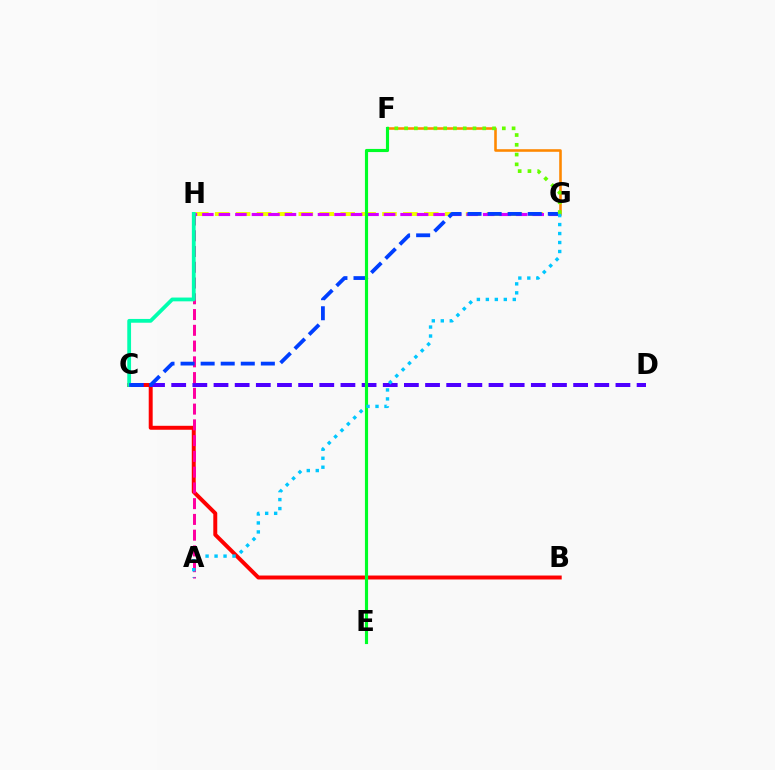{('B', 'C'): [{'color': '#ff0000', 'line_style': 'solid', 'thickness': 2.85}], ('C', 'D'): [{'color': '#4f00ff', 'line_style': 'dashed', 'thickness': 2.87}], ('G', 'H'): [{'color': '#eeff00', 'line_style': 'dashed', 'thickness': 2.84}, {'color': '#d600ff', 'line_style': 'dashed', 'thickness': 2.24}], ('A', 'H'): [{'color': '#ff00a0', 'line_style': 'dashed', 'thickness': 2.14}], ('C', 'H'): [{'color': '#00ffaf', 'line_style': 'solid', 'thickness': 2.72}], ('C', 'G'): [{'color': '#003fff', 'line_style': 'dashed', 'thickness': 2.73}], ('F', 'G'): [{'color': '#ff8800', 'line_style': 'solid', 'thickness': 1.86}, {'color': '#66ff00', 'line_style': 'dotted', 'thickness': 2.66}], ('E', 'F'): [{'color': '#00ff27', 'line_style': 'solid', 'thickness': 2.26}], ('A', 'G'): [{'color': '#00c7ff', 'line_style': 'dotted', 'thickness': 2.44}]}